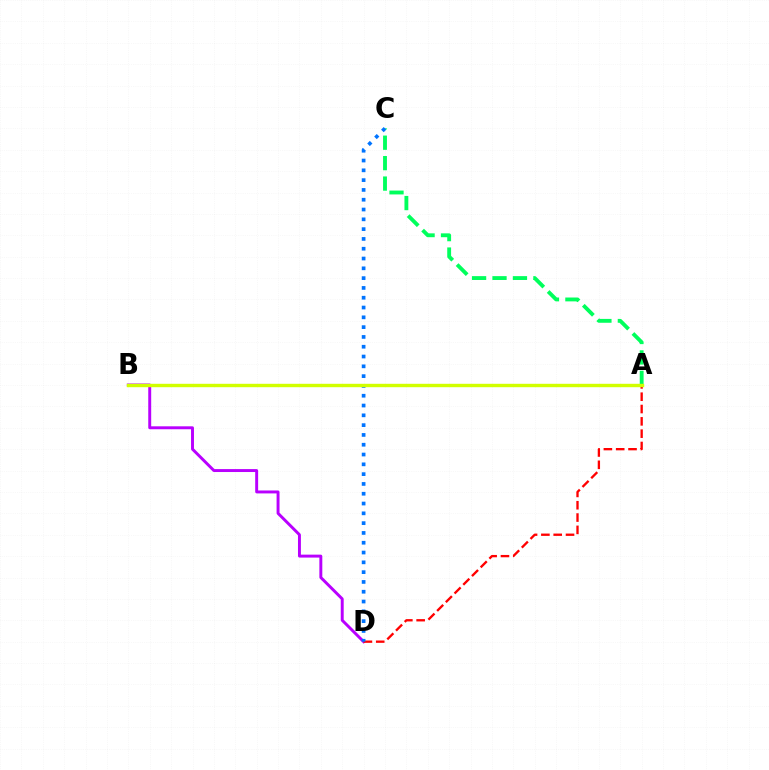{('A', 'C'): [{'color': '#00ff5c', 'line_style': 'dashed', 'thickness': 2.78}], ('B', 'D'): [{'color': '#b900ff', 'line_style': 'solid', 'thickness': 2.12}], ('A', 'D'): [{'color': '#ff0000', 'line_style': 'dashed', 'thickness': 1.67}], ('C', 'D'): [{'color': '#0074ff', 'line_style': 'dotted', 'thickness': 2.66}], ('A', 'B'): [{'color': '#d1ff00', 'line_style': 'solid', 'thickness': 2.45}]}